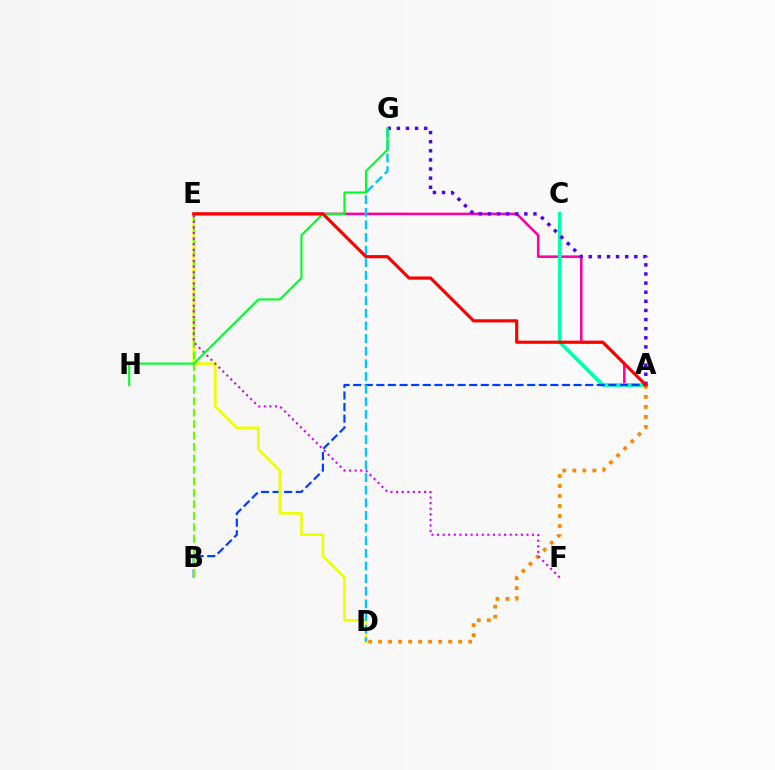{('A', 'E'): [{'color': '#ff00a0', 'line_style': 'solid', 'thickness': 1.84}, {'color': '#ff0000', 'line_style': 'solid', 'thickness': 2.28}], ('A', 'C'): [{'color': '#00ffaf', 'line_style': 'solid', 'thickness': 2.65}], ('A', 'B'): [{'color': '#003fff', 'line_style': 'dashed', 'thickness': 1.58}], ('A', 'D'): [{'color': '#ff8800', 'line_style': 'dotted', 'thickness': 2.72}], ('D', 'E'): [{'color': '#eeff00', 'line_style': 'solid', 'thickness': 1.89}], ('B', 'E'): [{'color': '#66ff00', 'line_style': 'dashed', 'thickness': 1.56}], ('A', 'G'): [{'color': '#4f00ff', 'line_style': 'dotted', 'thickness': 2.48}], ('D', 'G'): [{'color': '#00c7ff', 'line_style': 'dashed', 'thickness': 1.72}], ('E', 'F'): [{'color': '#d600ff', 'line_style': 'dotted', 'thickness': 1.52}], ('G', 'H'): [{'color': '#00ff27', 'line_style': 'solid', 'thickness': 1.52}]}